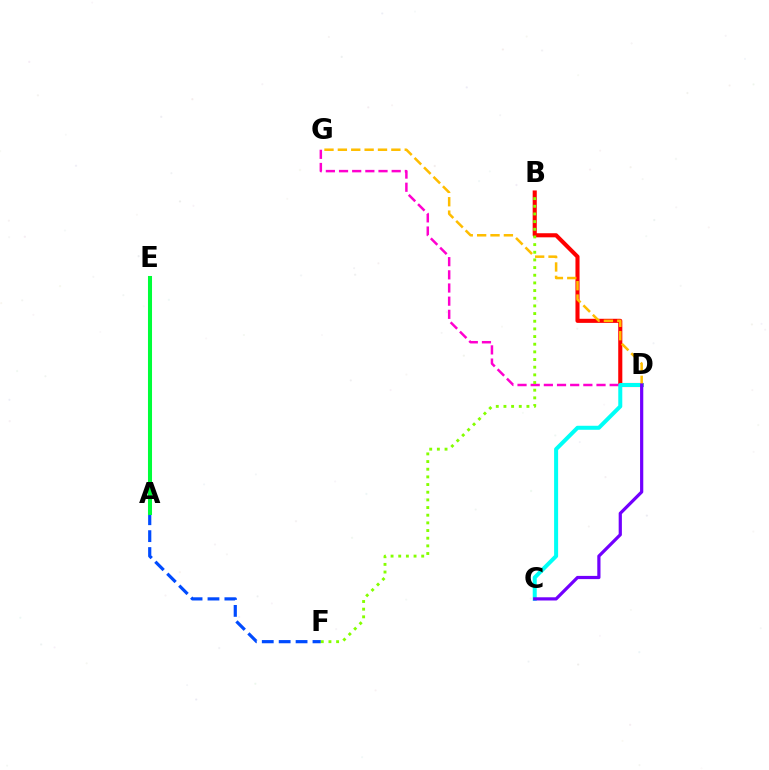{('B', 'D'): [{'color': '#ff0000', 'line_style': 'solid', 'thickness': 2.94}], ('D', 'G'): [{'color': '#ff00cf', 'line_style': 'dashed', 'thickness': 1.79}, {'color': '#ffbd00', 'line_style': 'dashed', 'thickness': 1.82}], ('A', 'F'): [{'color': '#004bff', 'line_style': 'dashed', 'thickness': 2.3}], ('C', 'D'): [{'color': '#00fff6', 'line_style': 'solid', 'thickness': 2.89}, {'color': '#7200ff', 'line_style': 'solid', 'thickness': 2.31}], ('B', 'F'): [{'color': '#84ff00', 'line_style': 'dotted', 'thickness': 2.08}], ('A', 'E'): [{'color': '#00ff39', 'line_style': 'solid', 'thickness': 2.91}]}